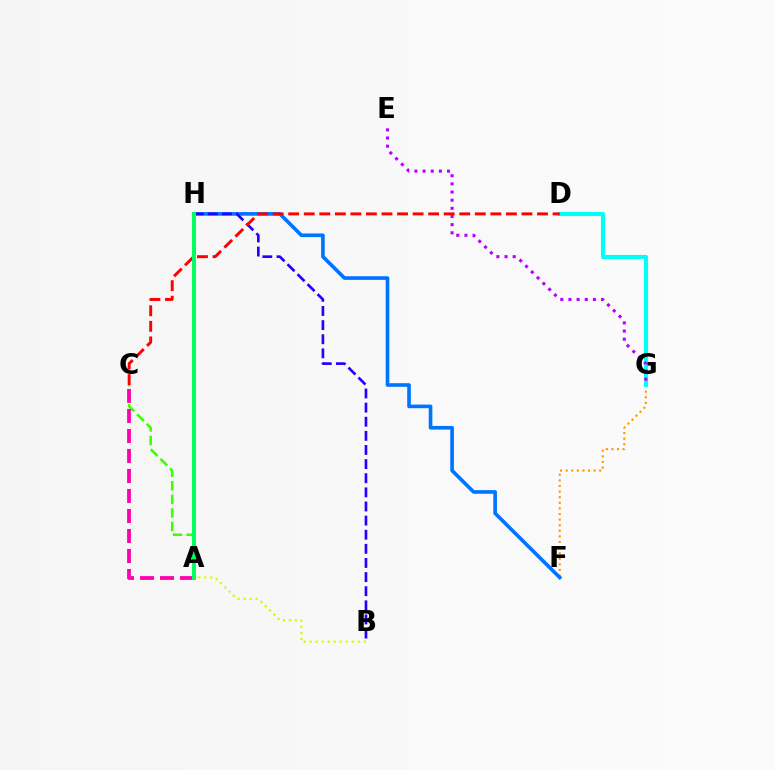{('A', 'C'): [{'color': '#3dff00', 'line_style': 'dashed', 'thickness': 1.84}, {'color': '#ff00ac', 'line_style': 'dashed', 'thickness': 2.72}], ('F', 'G'): [{'color': '#ff9400', 'line_style': 'dotted', 'thickness': 1.52}], ('D', 'G'): [{'color': '#00fff6', 'line_style': 'solid', 'thickness': 2.97}], ('F', 'H'): [{'color': '#0074ff', 'line_style': 'solid', 'thickness': 2.62}], ('B', 'H'): [{'color': '#d1ff00', 'line_style': 'dotted', 'thickness': 1.63}, {'color': '#2500ff', 'line_style': 'dashed', 'thickness': 1.92}], ('C', 'D'): [{'color': '#ff0000', 'line_style': 'dashed', 'thickness': 2.11}], ('E', 'G'): [{'color': '#b900ff', 'line_style': 'dotted', 'thickness': 2.22}], ('A', 'H'): [{'color': '#00ff5c', 'line_style': 'solid', 'thickness': 2.83}]}